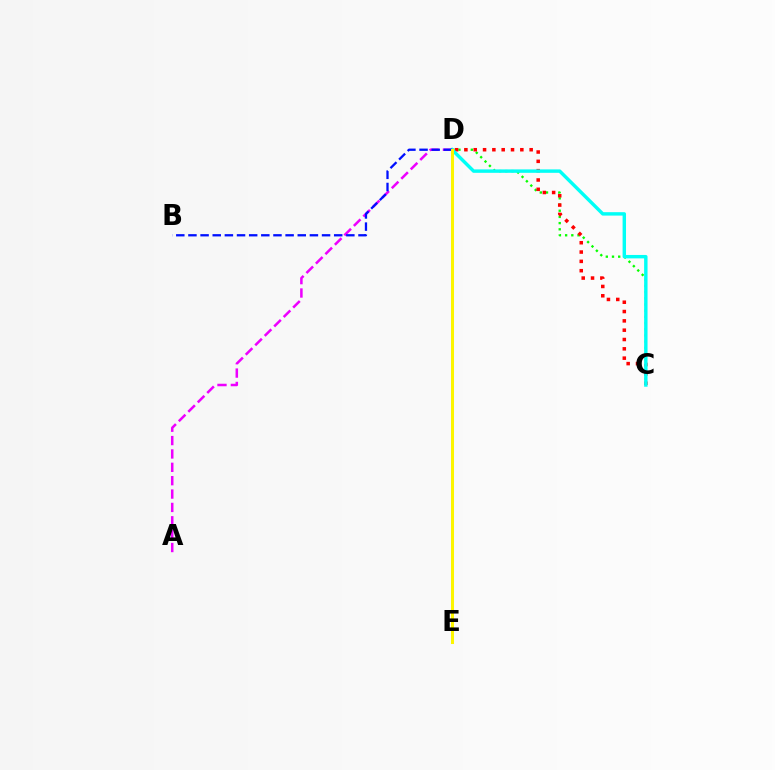{('C', 'D'): [{'color': '#08ff00', 'line_style': 'dotted', 'thickness': 1.68}, {'color': '#ff0000', 'line_style': 'dotted', 'thickness': 2.53}, {'color': '#00fff6', 'line_style': 'solid', 'thickness': 2.46}], ('A', 'D'): [{'color': '#ee00ff', 'line_style': 'dashed', 'thickness': 1.82}], ('B', 'D'): [{'color': '#0010ff', 'line_style': 'dashed', 'thickness': 1.65}], ('D', 'E'): [{'color': '#fcf500', 'line_style': 'solid', 'thickness': 2.18}]}